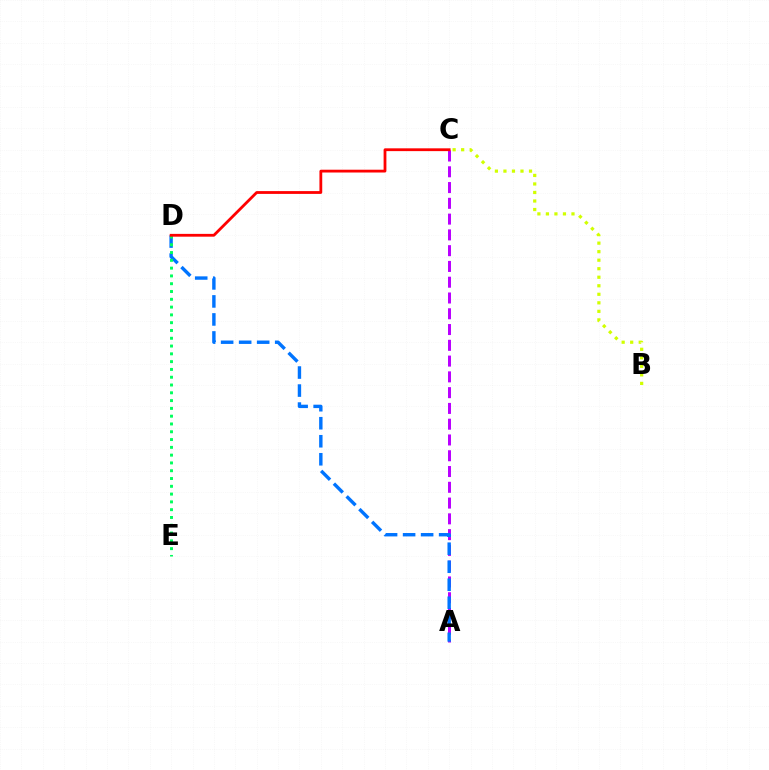{('A', 'C'): [{'color': '#b900ff', 'line_style': 'dashed', 'thickness': 2.14}], ('A', 'D'): [{'color': '#0074ff', 'line_style': 'dashed', 'thickness': 2.45}], ('D', 'E'): [{'color': '#00ff5c', 'line_style': 'dotted', 'thickness': 2.12}], ('C', 'D'): [{'color': '#ff0000', 'line_style': 'solid', 'thickness': 2.01}], ('B', 'C'): [{'color': '#d1ff00', 'line_style': 'dotted', 'thickness': 2.32}]}